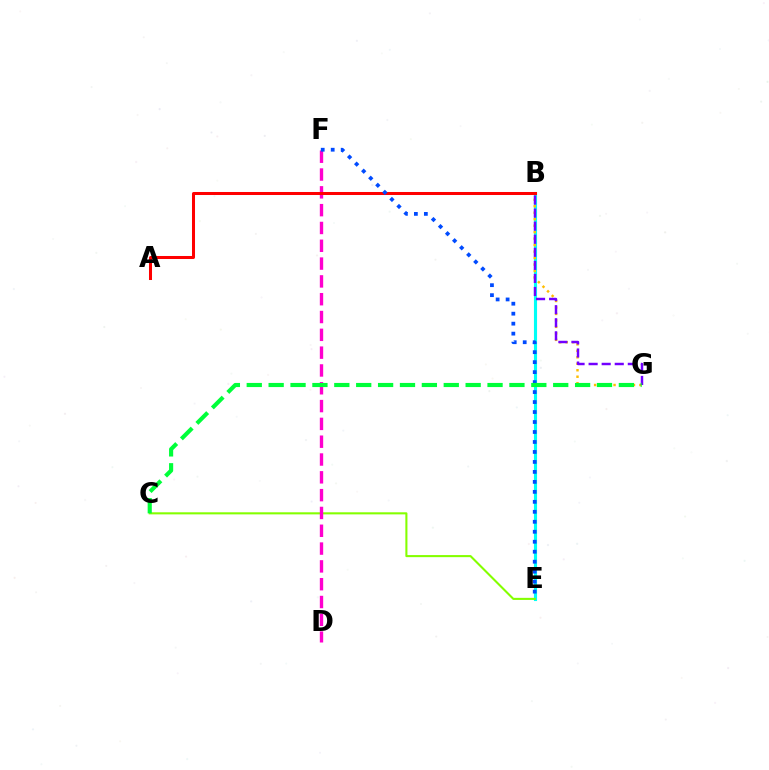{('B', 'E'): [{'color': '#00fff6', 'line_style': 'solid', 'thickness': 2.25}], ('C', 'E'): [{'color': '#84ff00', 'line_style': 'solid', 'thickness': 1.5}], ('B', 'G'): [{'color': '#ffbd00', 'line_style': 'dotted', 'thickness': 1.76}, {'color': '#7200ff', 'line_style': 'dashed', 'thickness': 1.77}], ('D', 'F'): [{'color': '#ff00cf', 'line_style': 'dashed', 'thickness': 2.42}], ('A', 'B'): [{'color': '#ff0000', 'line_style': 'solid', 'thickness': 2.17}], ('E', 'F'): [{'color': '#004bff', 'line_style': 'dotted', 'thickness': 2.71}], ('C', 'G'): [{'color': '#00ff39', 'line_style': 'dashed', 'thickness': 2.97}]}